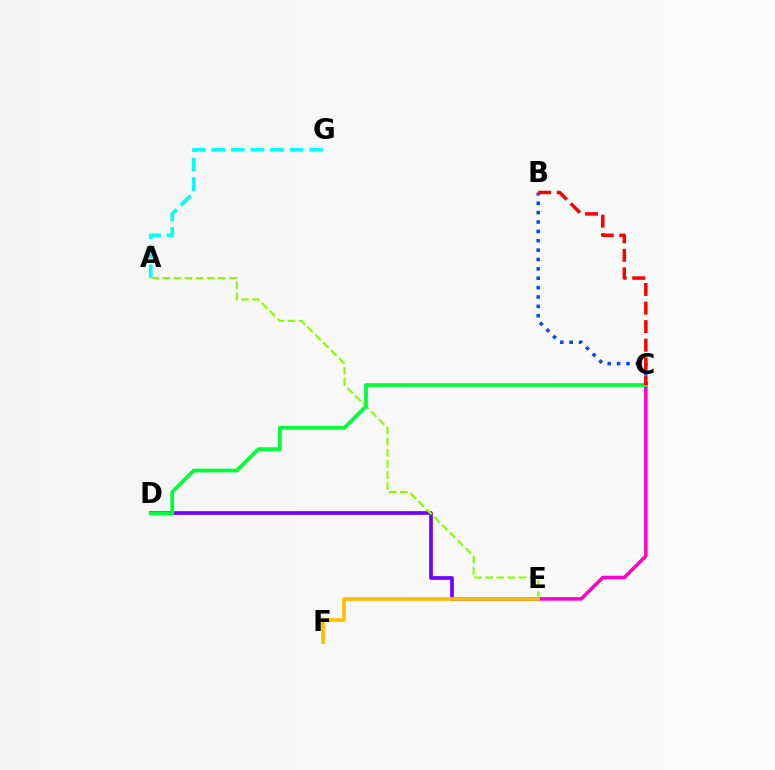{('A', 'G'): [{'color': '#00fff6', 'line_style': 'dashed', 'thickness': 2.66}], ('D', 'E'): [{'color': '#7200ff', 'line_style': 'solid', 'thickness': 2.67}], ('C', 'E'): [{'color': '#ff00cf', 'line_style': 'solid', 'thickness': 2.56}], ('E', 'F'): [{'color': '#ffbd00', 'line_style': 'solid', 'thickness': 2.62}], ('A', 'E'): [{'color': '#84ff00', 'line_style': 'dashed', 'thickness': 1.51}], ('B', 'C'): [{'color': '#004bff', 'line_style': 'dotted', 'thickness': 2.55}, {'color': '#ff0000', 'line_style': 'dashed', 'thickness': 2.52}], ('C', 'D'): [{'color': '#00ff39', 'line_style': 'solid', 'thickness': 2.7}]}